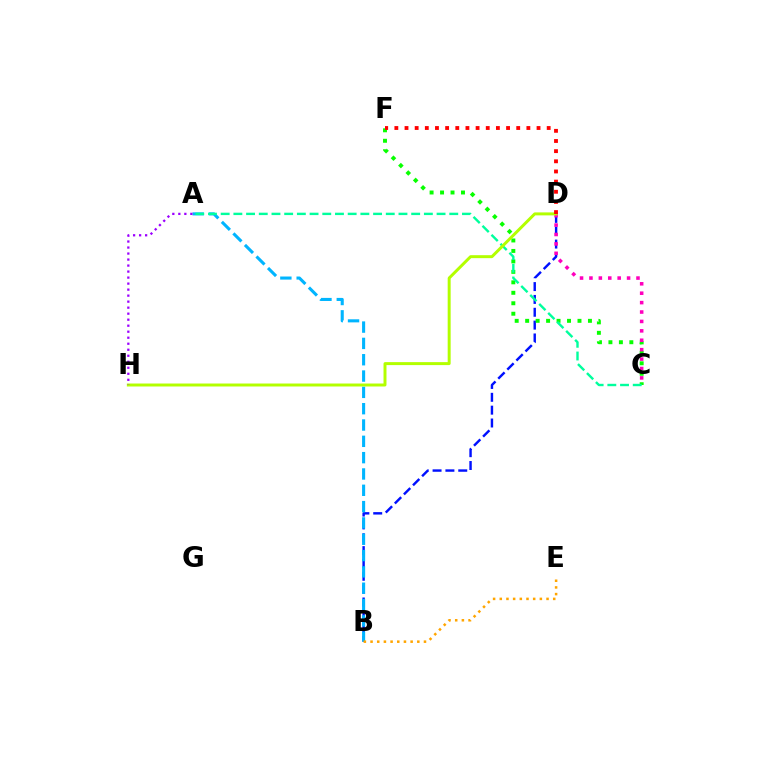{('B', 'D'): [{'color': '#0010ff', 'line_style': 'dashed', 'thickness': 1.74}], ('A', 'B'): [{'color': '#00b5ff', 'line_style': 'dashed', 'thickness': 2.22}], ('C', 'F'): [{'color': '#08ff00', 'line_style': 'dotted', 'thickness': 2.84}], ('C', 'D'): [{'color': '#ff00bd', 'line_style': 'dotted', 'thickness': 2.56}], ('A', 'C'): [{'color': '#00ff9d', 'line_style': 'dashed', 'thickness': 1.73}], ('D', 'H'): [{'color': '#b3ff00', 'line_style': 'solid', 'thickness': 2.14}], ('D', 'F'): [{'color': '#ff0000', 'line_style': 'dotted', 'thickness': 2.76}], ('A', 'H'): [{'color': '#9b00ff', 'line_style': 'dotted', 'thickness': 1.63}], ('B', 'E'): [{'color': '#ffa500', 'line_style': 'dotted', 'thickness': 1.81}]}